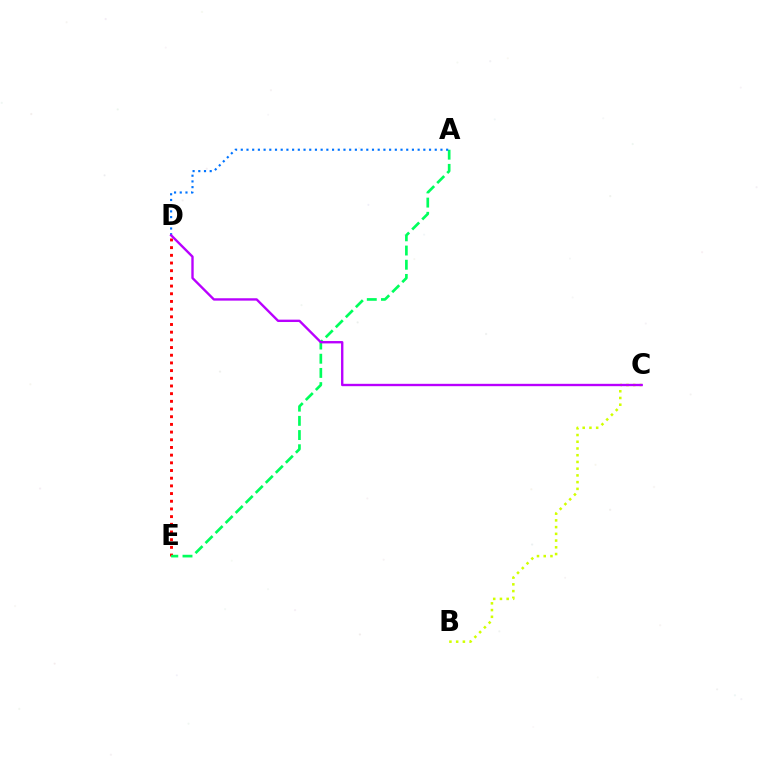{('D', 'E'): [{'color': '#ff0000', 'line_style': 'dotted', 'thickness': 2.09}], ('A', 'E'): [{'color': '#00ff5c', 'line_style': 'dashed', 'thickness': 1.93}], ('A', 'D'): [{'color': '#0074ff', 'line_style': 'dotted', 'thickness': 1.55}], ('B', 'C'): [{'color': '#d1ff00', 'line_style': 'dotted', 'thickness': 1.83}], ('C', 'D'): [{'color': '#b900ff', 'line_style': 'solid', 'thickness': 1.71}]}